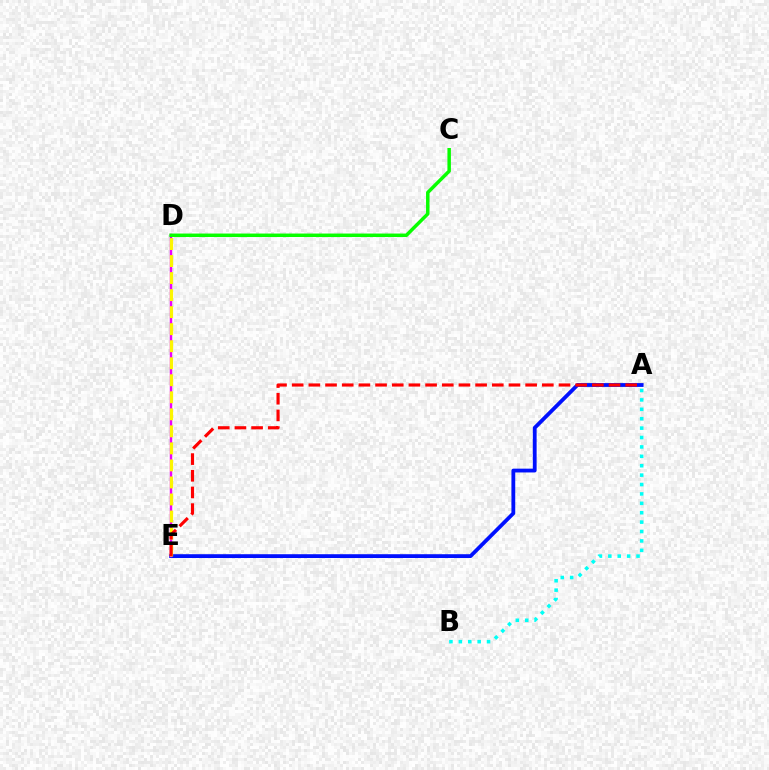{('A', 'E'): [{'color': '#0010ff', 'line_style': 'solid', 'thickness': 2.74}, {'color': '#ff0000', 'line_style': 'dashed', 'thickness': 2.27}], ('D', 'E'): [{'color': '#ee00ff', 'line_style': 'solid', 'thickness': 1.75}, {'color': '#fcf500', 'line_style': 'dashed', 'thickness': 2.31}], ('A', 'B'): [{'color': '#00fff6', 'line_style': 'dotted', 'thickness': 2.55}], ('C', 'D'): [{'color': '#08ff00', 'line_style': 'solid', 'thickness': 2.5}]}